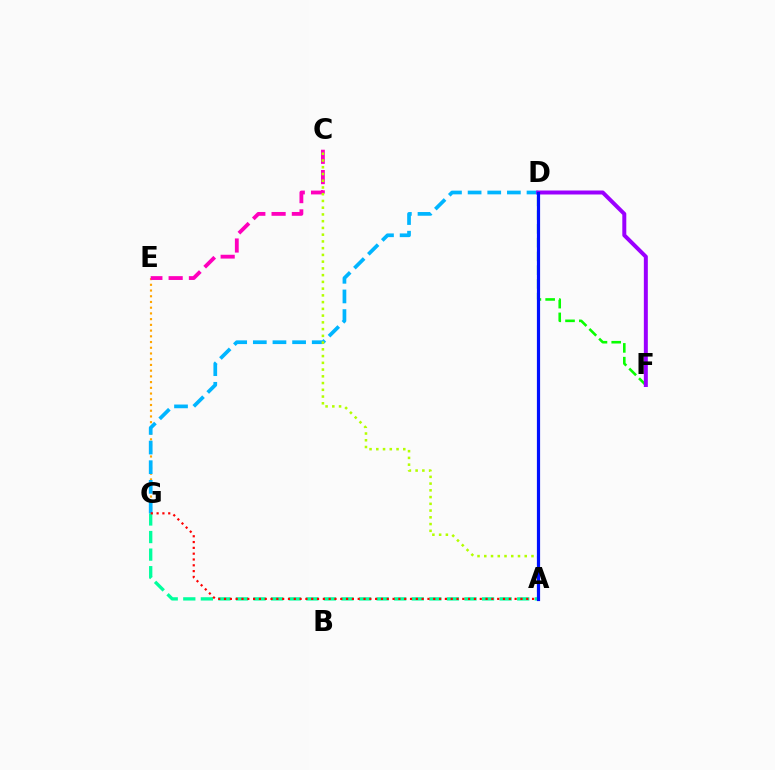{('E', 'G'): [{'color': '#ffa500', 'line_style': 'dotted', 'thickness': 1.56}], ('A', 'G'): [{'color': '#00ff9d', 'line_style': 'dashed', 'thickness': 2.39}, {'color': '#ff0000', 'line_style': 'dotted', 'thickness': 1.58}], ('D', 'F'): [{'color': '#08ff00', 'line_style': 'dashed', 'thickness': 1.87}, {'color': '#9b00ff', 'line_style': 'solid', 'thickness': 2.87}], ('D', 'G'): [{'color': '#00b5ff', 'line_style': 'dashed', 'thickness': 2.67}], ('C', 'E'): [{'color': '#ff00bd', 'line_style': 'dashed', 'thickness': 2.76}], ('A', 'C'): [{'color': '#b3ff00', 'line_style': 'dotted', 'thickness': 1.83}], ('A', 'D'): [{'color': '#0010ff', 'line_style': 'solid', 'thickness': 2.3}]}